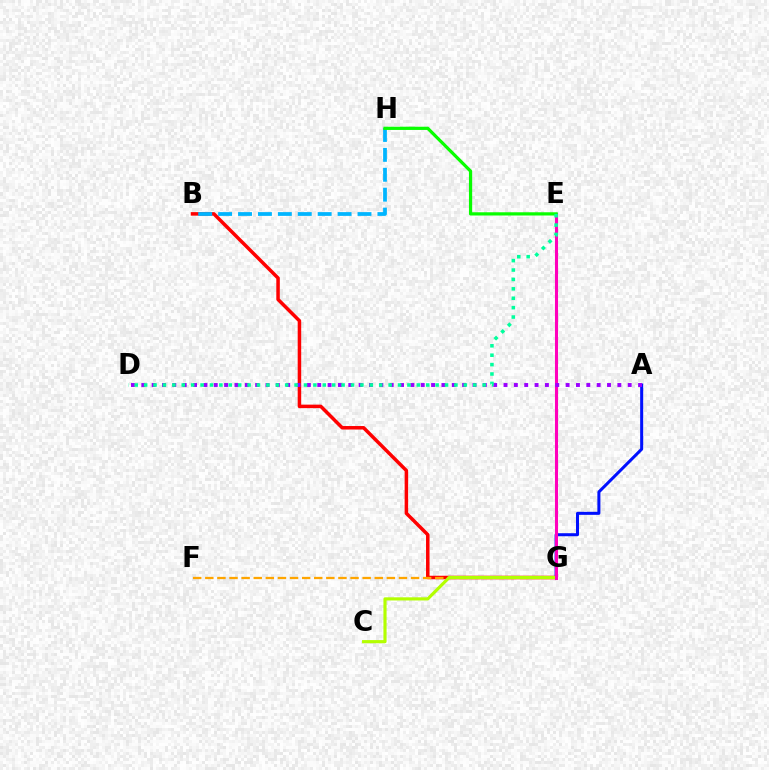{('B', 'G'): [{'color': '#ff0000', 'line_style': 'solid', 'thickness': 2.52}], ('B', 'H'): [{'color': '#00b5ff', 'line_style': 'dashed', 'thickness': 2.7}], ('A', 'G'): [{'color': '#0010ff', 'line_style': 'solid', 'thickness': 2.18}], ('F', 'G'): [{'color': '#ffa500', 'line_style': 'dashed', 'thickness': 1.64}], ('C', 'G'): [{'color': '#b3ff00', 'line_style': 'solid', 'thickness': 2.27}], ('E', 'G'): [{'color': '#ff00bd', 'line_style': 'solid', 'thickness': 2.22}], ('E', 'H'): [{'color': '#08ff00', 'line_style': 'solid', 'thickness': 2.32}], ('A', 'D'): [{'color': '#9b00ff', 'line_style': 'dotted', 'thickness': 2.81}], ('D', 'E'): [{'color': '#00ff9d', 'line_style': 'dotted', 'thickness': 2.55}]}